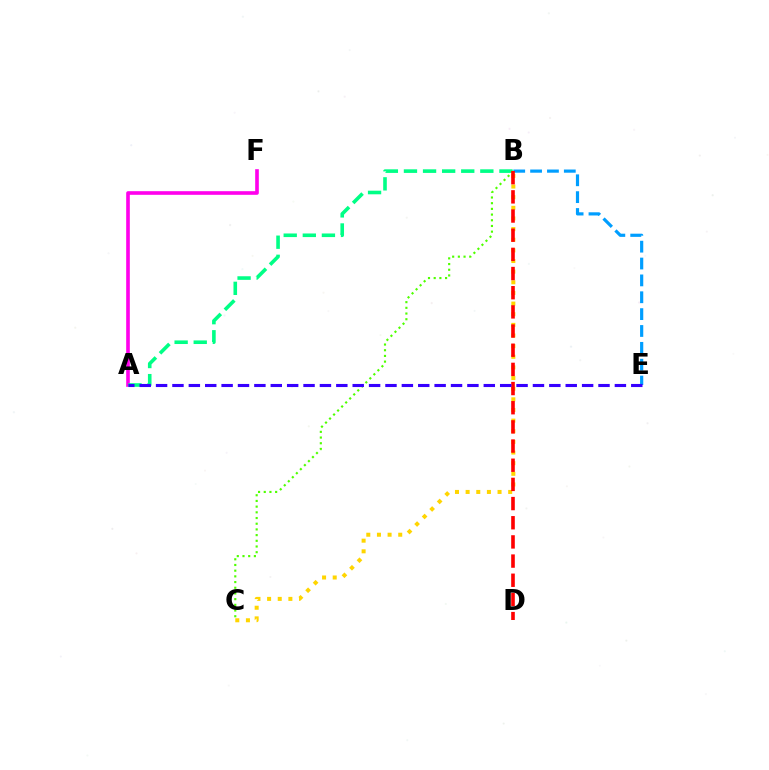{('A', 'F'): [{'color': '#ff00ed', 'line_style': 'solid', 'thickness': 2.62}], ('A', 'B'): [{'color': '#00ff86', 'line_style': 'dashed', 'thickness': 2.59}], ('B', 'E'): [{'color': '#009eff', 'line_style': 'dashed', 'thickness': 2.29}], ('B', 'C'): [{'color': '#ffd500', 'line_style': 'dotted', 'thickness': 2.89}, {'color': '#4fff00', 'line_style': 'dotted', 'thickness': 1.55}], ('B', 'D'): [{'color': '#ff0000', 'line_style': 'dashed', 'thickness': 2.6}], ('A', 'E'): [{'color': '#3700ff', 'line_style': 'dashed', 'thickness': 2.23}]}